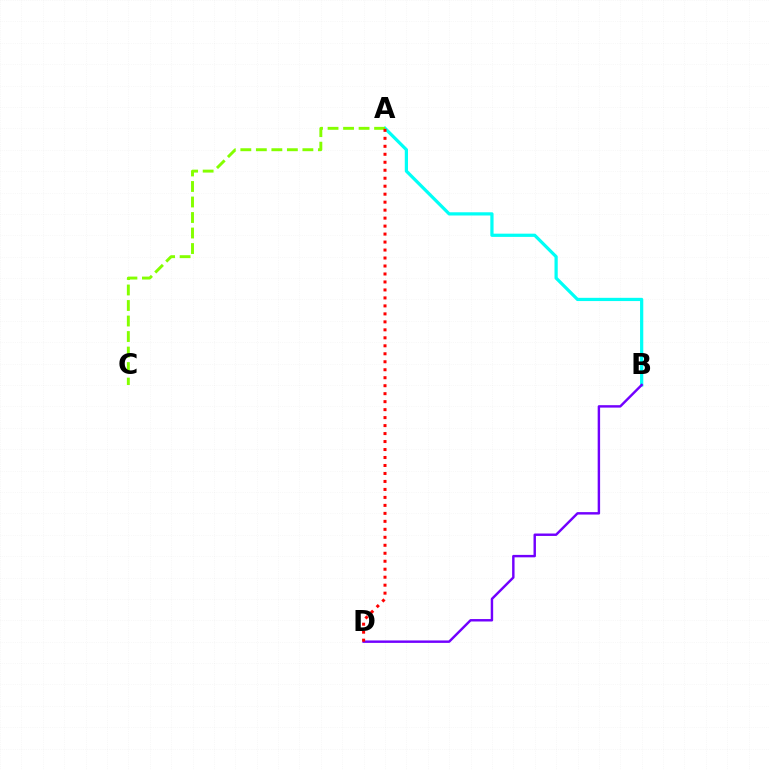{('A', 'B'): [{'color': '#00fff6', 'line_style': 'solid', 'thickness': 2.33}], ('B', 'D'): [{'color': '#7200ff', 'line_style': 'solid', 'thickness': 1.75}], ('A', 'C'): [{'color': '#84ff00', 'line_style': 'dashed', 'thickness': 2.11}], ('A', 'D'): [{'color': '#ff0000', 'line_style': 'dotted', 'thickness': 2.17}]}